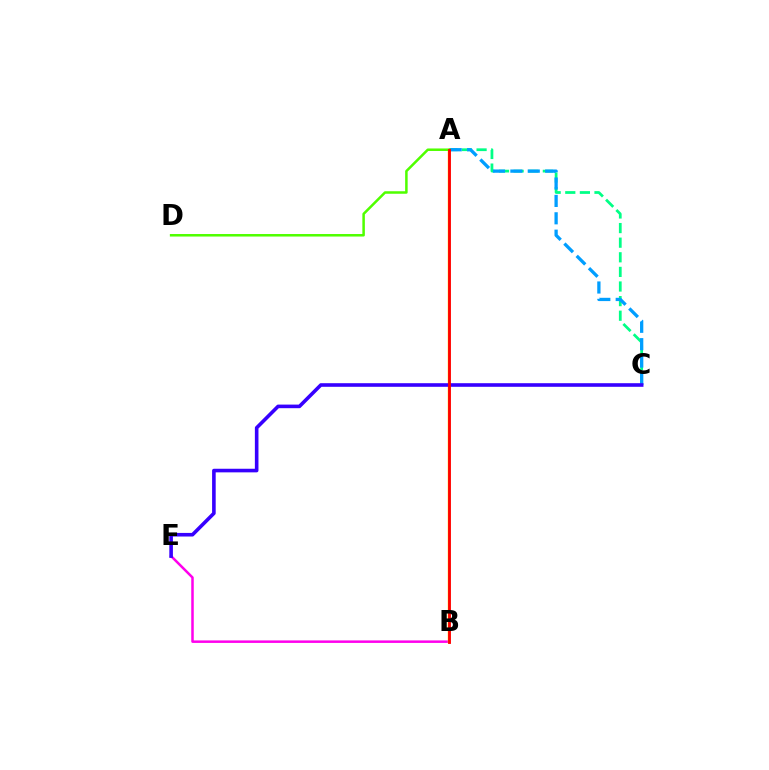{('A', 'C'): [{'color': '#00ff86', 'line_style': 'dashed', 'thickness': 1.98}, {'color': '#009eff', 'line_style': 'dashed', 'thickness': 2.36}], ('B', 'E'): [{'color': '#ff00ed', 'line_style': 'solid', 'thickness': 1.8}], ('A', 'B'): [{'color': '#ffd500', 'line_style': 'solid', 'thickness': 1.78}, {'color': '#ff0000', 'line_style': 'solid', 'thickness': 2.05}], ('A', 'D'): [{'color': '#4fff00', 'line_style': 'solid', 'thickness': 1.81}], ('C', 'E'): [{'color': '#3700ff', 'line_style': 'solid', 'thickness': 2.59}]}